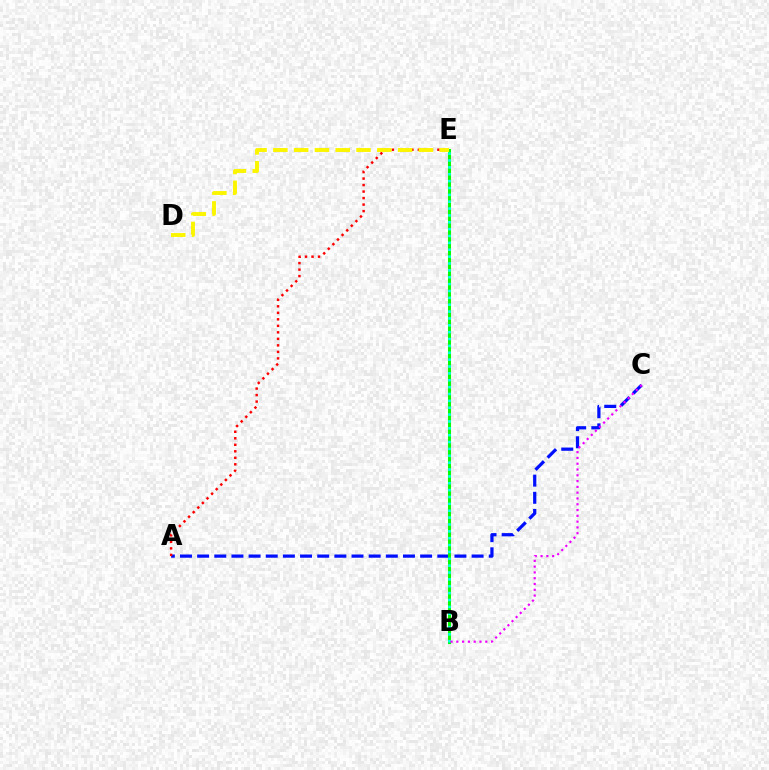{('A', 'C'): [{'color': '#0010ff', 'line_style': 'dashed', 'thickness': 2.33}], ('A', 'E'): [{'color': '#ff0000', 'line_style': 'dotted', 'thickness': 1.77}], ('B', 'E'): [{'color': '#08ff00', 'line_style': 'solid', 'thickness': 2.19}, {'color': '#00fff6', 'line_style': 'dotted', 'thickness': 1.87}], ('B', 'C'): [{'color': '#ee00ff', 'line_style': 'dotted', 'thickness': 1.57}], ('D', 'E'): [{'color': '#fcf500', 'line_style': 'dashed', 'thickness': 2.82}]}